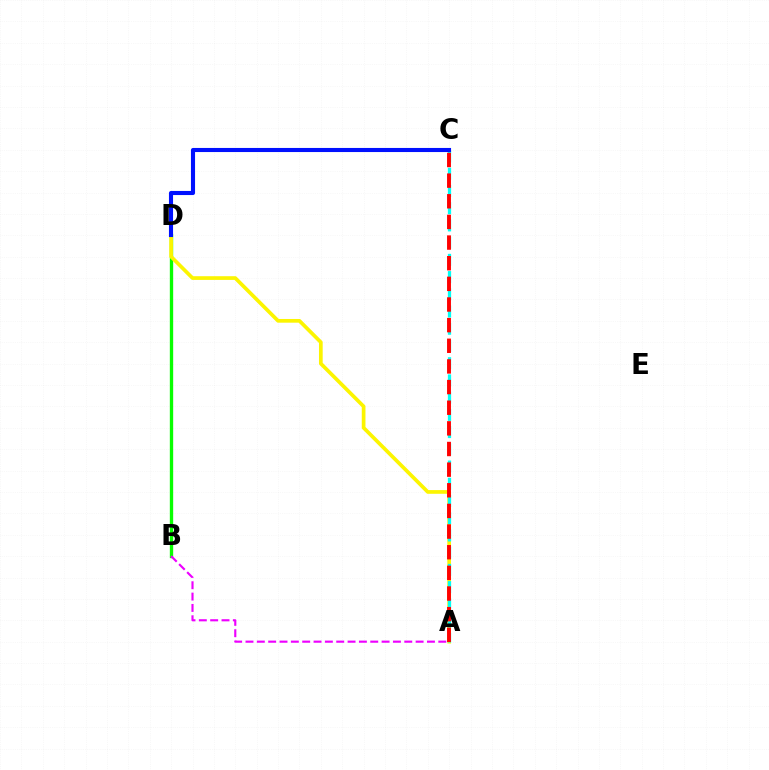{('B', 'D'): [{'color': '#08ff00', 'line_style': 'solid', 'thickness': 2.41}], ('A', 'D'): [{'color': '#fcf500', 'line_style': 'solid', 'thickness': 2.66}], ('A', 'C'): [{'color': '#00fff6', 'line_style': 'dashed', 'thickness': 2.34}, {'color': '#ff0000', 'line_style': 'dashed', 'thickness': 2.8}], ('A', 'B'): [{'color': '#ee00ff', 'line_style': 'dashed', 'thickness': 1.54}], ('C', 'D'): [{'color': '#0010ff', 'line_style': 'solid', 'thickness': 2.95}]}